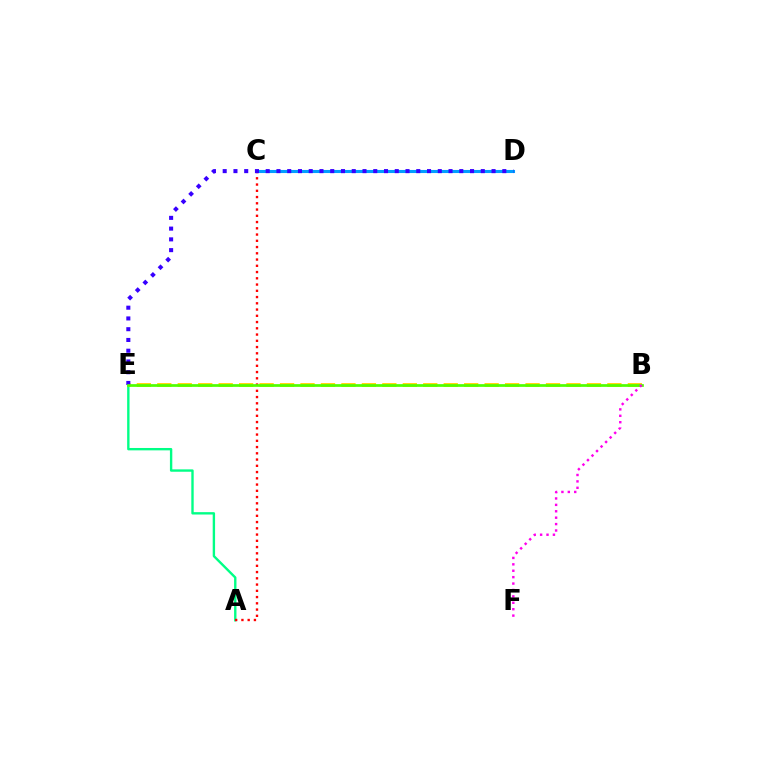{('C', 'D'): [{'color': '#009eff', 'line_style': 'solid', 'thickness': 2.21}], ('A', 'E'): [{'color': '#00ff86', 'line_style': 'solid', 'thickness': 1.71}], ('B', 'E'): [{'color': '#ffd500', 'line_style': 'dashed', 'thickness': 2.78}, {'color': '#4fff00', 'line_style': 'solid', 'thickness': 1.96}], ('A', 'C'): [{'color': '#ff0000', 'line_style': 'dotted', 'thickness': 1.7}], ('D', 'E'): [{'color': '#3700ff', 'line_style': 'dotted', 'thickness': 2.92}], ('B', 'F'): [{'color': '#ff00ed', 'line_style': 'dotted', 'thickness': 1.74}]}